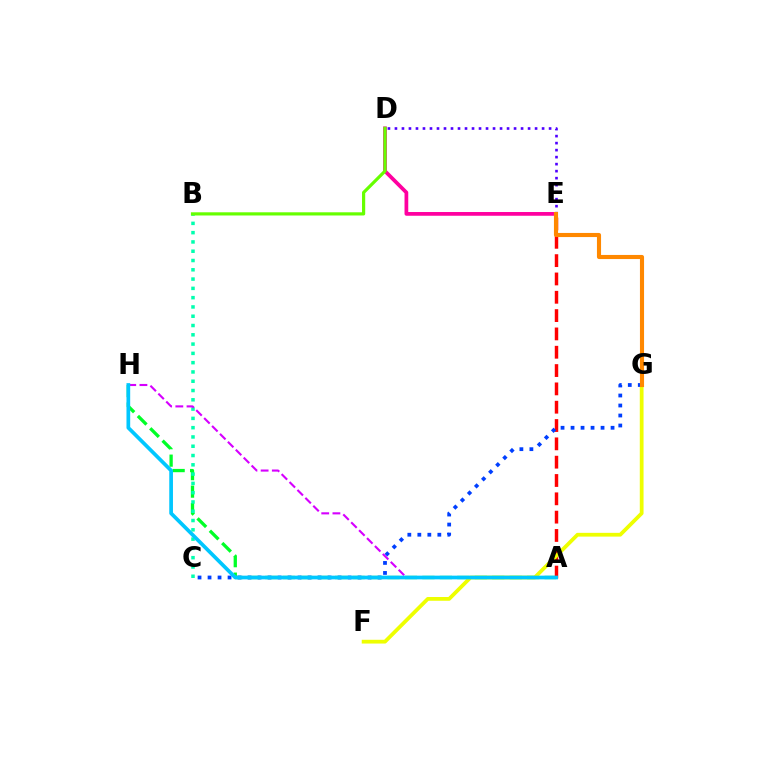{('D', 'E'): [{'color': '#ff00a0', 'line_style': 'solid', 'thickness': 2.69}, {'color': '#4f00ff', 'line_style': 'dotted', 'thickness': 1.9}], ('A', 'H'): [{'color': '#00ff27', 'line_style': 'dashed', 'thickness': 2.37}, {'color': '#d600ff', 'line_style': 'dashed', 'thickness': 1.52}, {'color': '#00c7ff', 'line_style': 'solid', 'thickness': 2.67}], ('B', 'C'): [{'color': '#00ffaf', 'line_style': 'dotted', 'thickness': 2.52}], ('B', 'D'): [{'color': '#66ff00', 'line_style': 'solid', 'thickness': 2.3}], ('A', 'E'): [{'color': '#ff0000', 'line_style': 'dashed', 'thickness': 2.49}], ('F', 'G'): [{'color': '#eeff00', 'line_style': 'solid', 'thickness': 2.71}], ('C', 'G'): [{'color': '#003fff', 'line_style': 'dotted', 'thickness': 2.72}], ('E', 'G'): [{'color': '#ff8800', 'line_style': 'solid', 'thickness': 2.96}]}